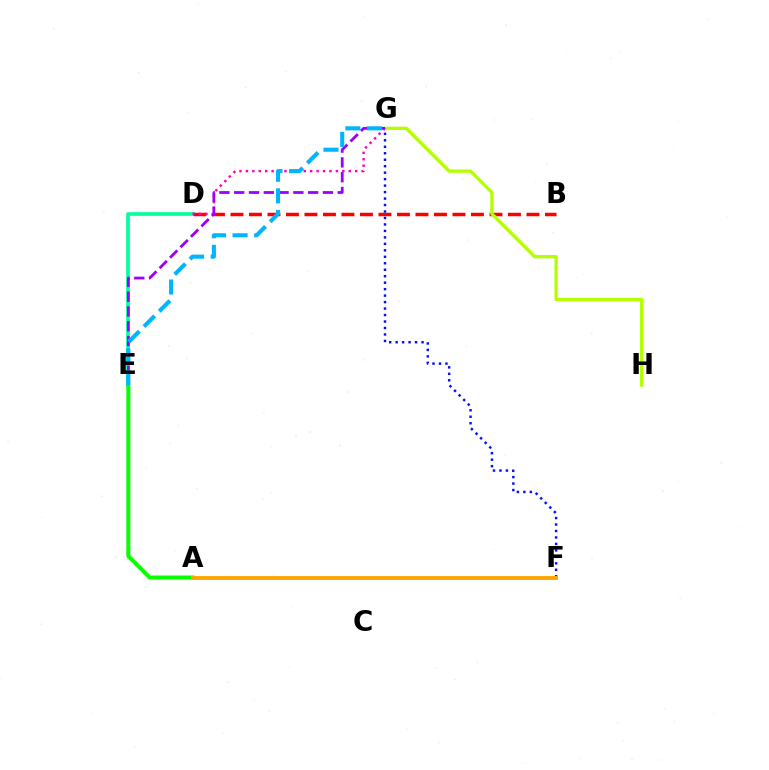{('D', 'E'): [{'color': '#00ff9d', 'line_style': 'solid', 'thickness': 2.62}], ('B', 'D'): [{'color': '#ff0000', 'line_style': 'dashed', 'thickness': 2.51}], ('D', 'G'): [{'color': '#ff00bd', 'line_style': 'dotted', 'thickness': 1.75}], ('G', 'H'): [{'color': '#b3ff00', 'line_style': 'solid', 'thickness': 2.37}], ('A', 'E'): [{'color': '#08ff00', 'line_style': 'solid', 'thickness': 2.88}], ('E', 'G'): [{'color': '#9b00ff', 'line_style': 'dashed', 'thickness': 2.01}, {'color': '#00b5ff', 'line_style': 'dashed', 'thickness': 2.94}], ('F', 'G'): [{'color': '#0010ff', 'line_style': 'dotted', 'thickness': 1.76}], ('A', 'F'): [{'color': '#ffa500', 'line_style': 'solid', 'thickness': 2.79}]}